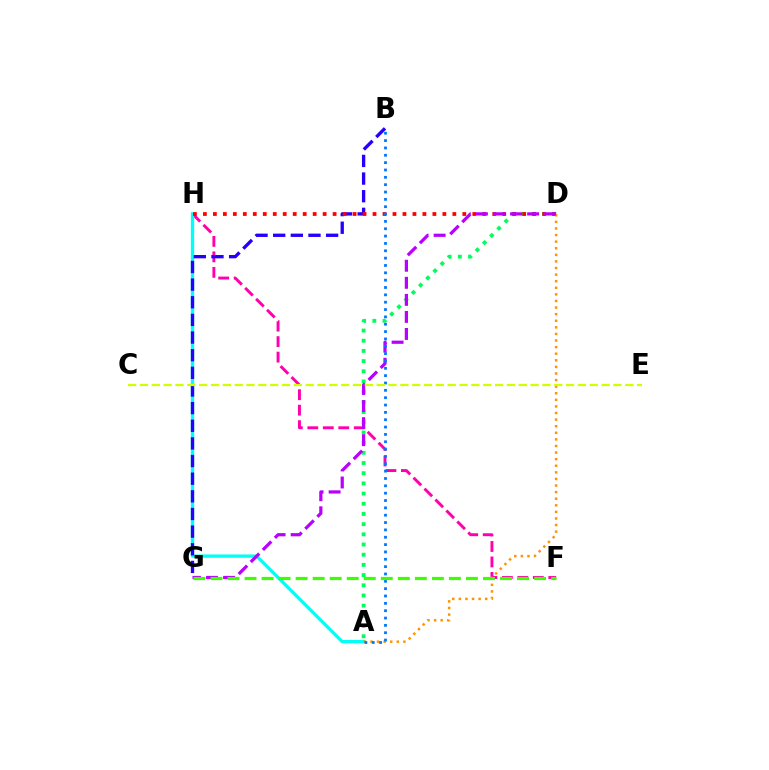{('F', 'H'): [{'color': '#ff00ac', 'line_style': 'dashed', 'thickness': 2.1}], ('A', 'D'): [{'color': '#00ff5c', 'line_style': 'dotted', 'thickness': 2.77}, {'color': '#ff9400', 'line_style': 'dotted', 'thickness': 1.79}], ('A', 'H'): [{'color': '#00fff6', 'line_style': 'solid', 'thickness': 2.39}], ('B', 'G'): [{'color': '#2500ff', 'line_style': 'dashed', 'thickness': 2.4}], ('D', 'H'): [{'color': '#ff0000', 'line_style': 'dotted', 'thickness': 2.71}], ('D', 'G'): [{'color': '#b900ff', 'line_style': 'dashed', 'thickness': 2.32}], ('A', 'B'): [{'color': '#0074ff', 'line_style': 'dotted', 'thickness': 2.0}], ('F', 'G'): [{'color': '#3dff00', 'line_style': 'dashed', 'thickness': 2.31}], ('C', 'E'): [{'color': '#d1ff00', 'line_style': 'dashed', 'thickness': 1.61}]}